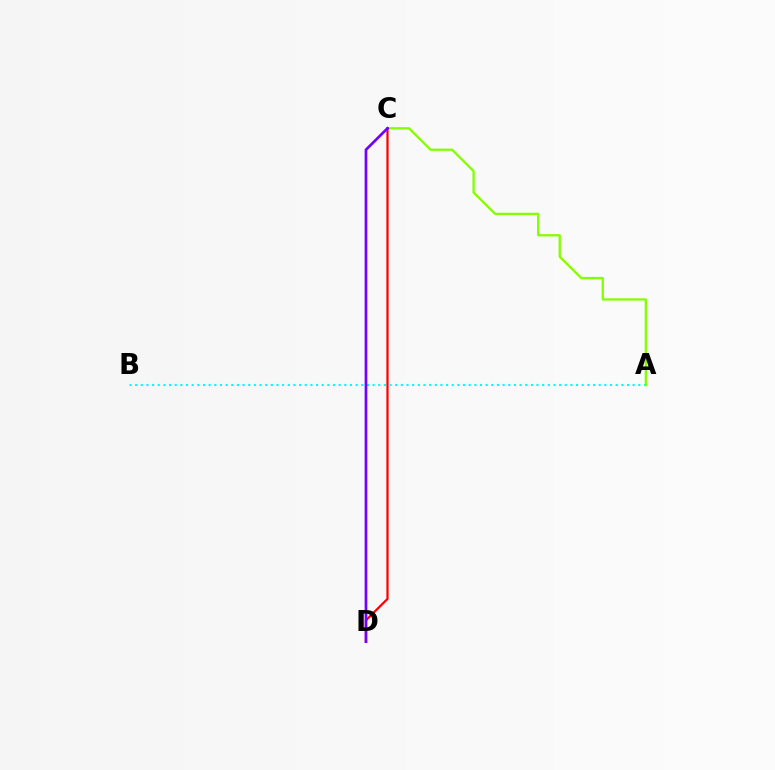{('A', 'B'): [{'color': '#00fff6', 'line_style': 'dotted', 'thickness': 1.54}], ('A', 'C'): [{'color': '#84ff00', 'line_style': 'solid', 'thickness': 1.66}], ('C', 'D'): [{'color': '#ff0000', 'line_style': 'solid', 'thickness': 1.61}, {'color': '#7200ff', 'line_style': 'solid', 'thickness': 1.94}]}